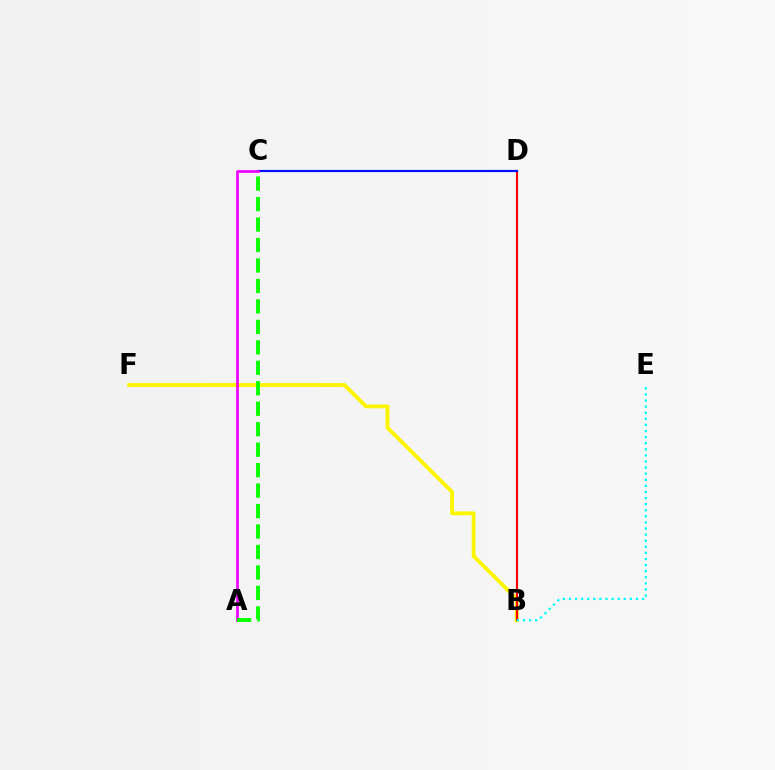{('B', 'F'): [{'color': '#fcf500', 'line_style': 'solid', 'thickness': 2.77}], ('B', 'D'): [{'color': '#ff0000', 'line_style': 'solid', 'thickness': 1.55}], ('C', 'D'): [{'color': '#0010ff', 'line_style': 'solid', 'thickness': 1.56}], ('B', 'E'): [{'color': '#00fff6', 'line_style': 'dotted', 'thickness': 1.66}], ('A', 'C'): [{'color': '#ee00ff', 'line_style': 'solid', 'thickness': 1.94}, {'color': '#08ff00', 'line_style': 'dashed', 'thickness': 2.78}]}